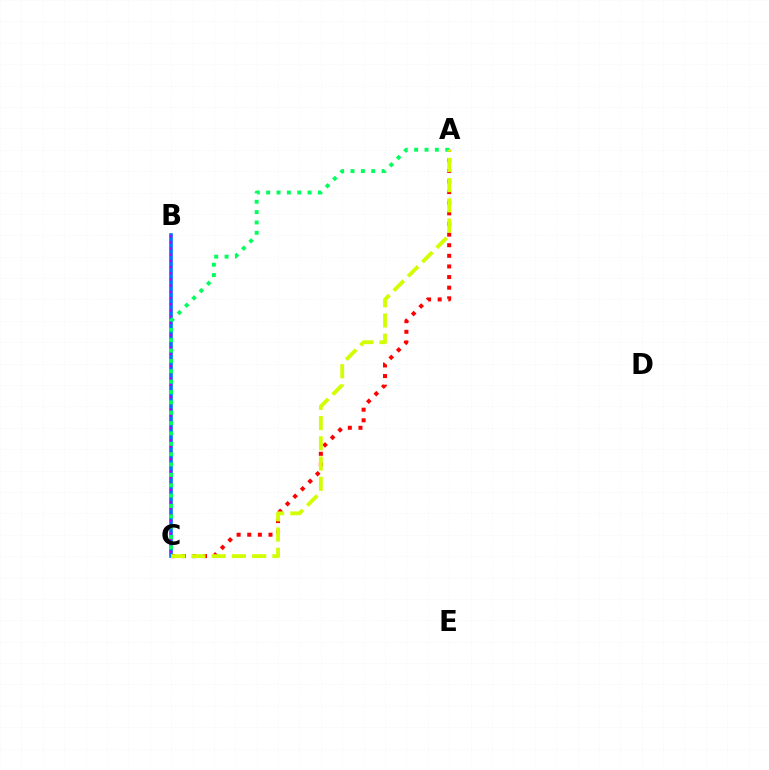{('B', 'C'): [{'color': '#0074ff', 'line_style': 'solid', 'thickness': 2.62}, {'color': '#b900ff', 'line_style': 'dotted', 'thickness': 1.68}], ('A', 'C'): [{'color': '#ff0000', 'line_style': 'dotted', 'thickness': 2.89}, {'color': '#00ff5c', 'line_style': 'dotted', 'thickness': 2.81}, {'color': '#d1ff00', 'line_style': 'dashed', 'thickness': 2.75}]}